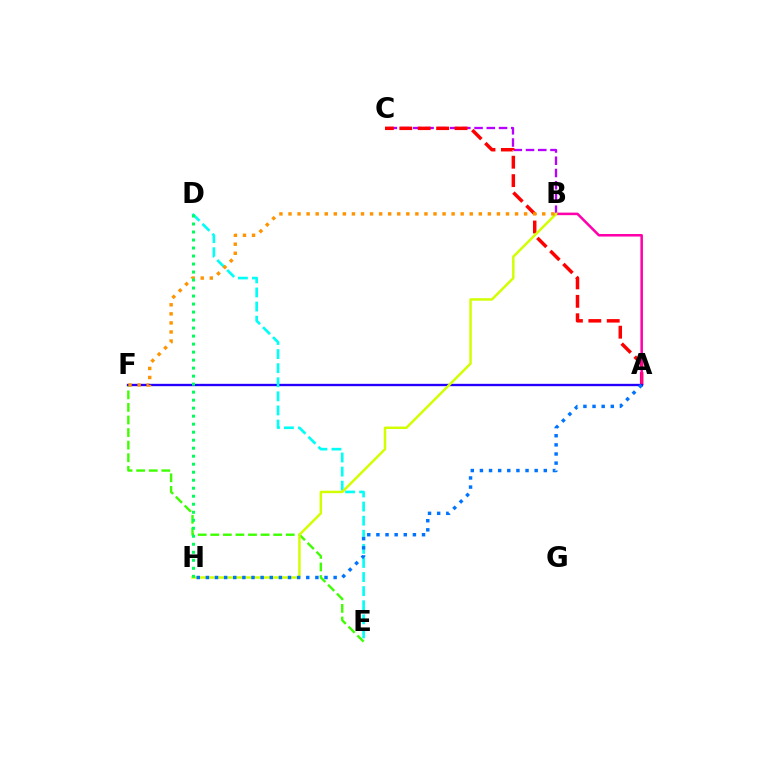{('E', 'F'): [{'color': '#3dff00', 'line_style': 'dashed', 'thickness': 1.71}], ('B', 'C'): [{'color': '#b900ff', 'line_style': 'dashed', 'thickness': 1.66}], ('A', 'C'): [{'color': '#ff0000', 'line_style': 'dashed', 'thickness': 2.5}], ('A', 'B'): [{'color': '#ff00ac', 'line_style': 'solid', 'thickness': 1.83}], ('A', 'F'): [{'color': '#2500ff', 'line_style': 'solid', 'thickness': 1.69}], ('D', 'E'): [{'color': '#00fff6', 'line_style': 'dashed', 'thickness': 1.91}], ('B', 'H'): [{'color': '#d1ff00', 'line_style': 'solid', 'thickness': 1.77}], ('B', 'F'): [{'color': '#ff9400', 'line_style': 'dotted', 'thickness': 2.46}], ('A', 'H'): [{'color': '#0074ff', 'line_style': 'dotted', 'thickness': 2.48}], ('D', 'H'): [{'color': '#00ff5c', 'line_style': 'dotted', 'thickness': 2.18}]}